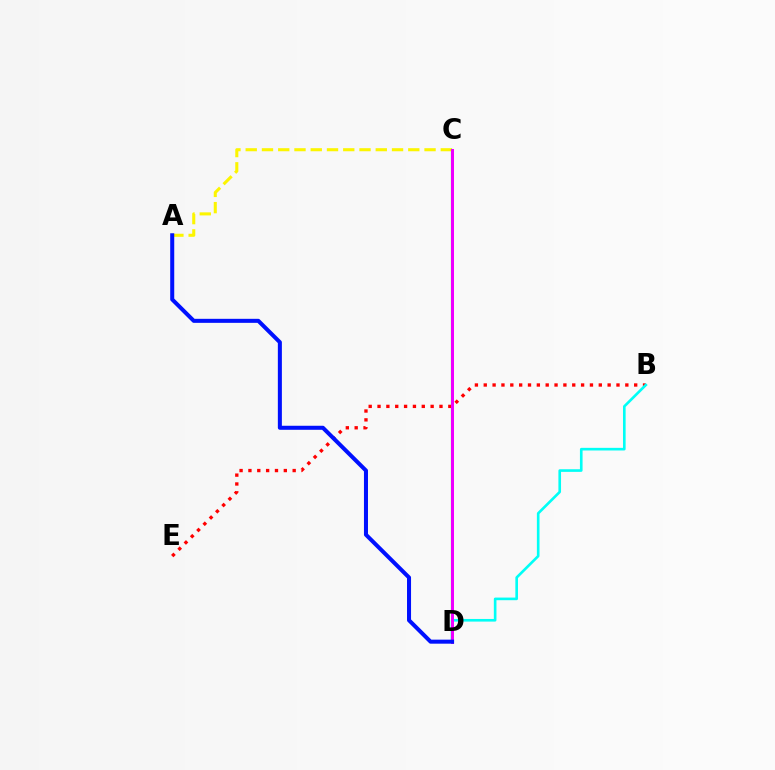{('A', 'C'): [{'color': '#fcf500', 'line_style': 'dashed', 'thickness': 2.21}], ('B', 'E'): [{'color': '#ff0000', 'line_style': 'dotted', 'thickness': 2.4}], ('C', 'D'): [{'color': '#08ff00', 'line_style': 'solid', 'thickness': 1.56}, {'color': '#ee00ff', 'line_style': 'solid', 'thickness': 2.16}], ('B', 'D'): [{'color': '#00fff6', 'line_style': 'solid', 'thickness': 1.89}], ('A', 'D'): [{'color': '#0010ff', 'line_style': 'solid', 'thickness': 2.9}]}